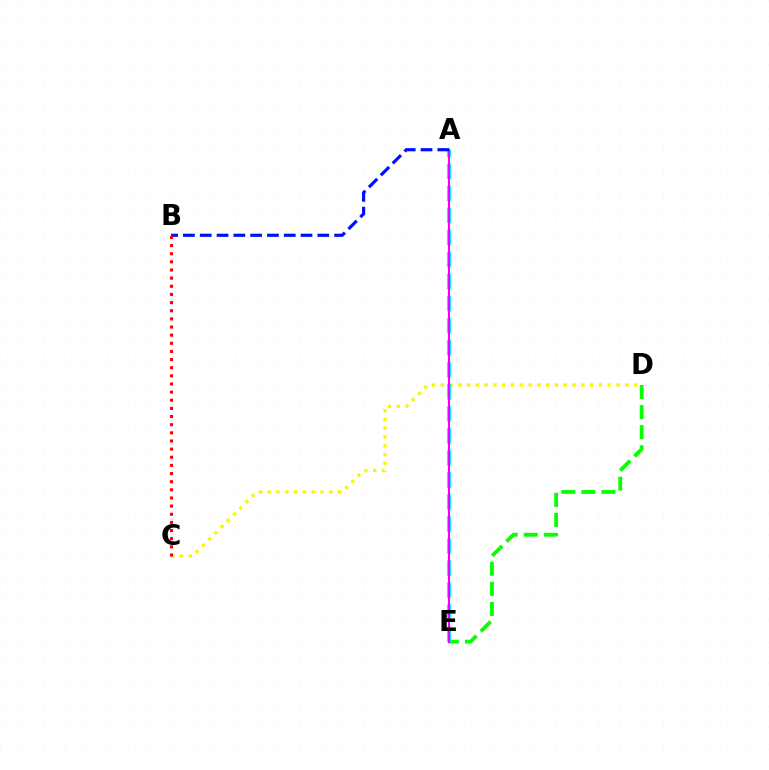{('D', 'E'): [{'color': '#08ff00', 'line_style': 'dashed', 'thickness': 2.73}], ('C', 'D'): [{'color': '#fcf500', 'line_style': 'dotted', 'thickness': 2.39}], ('A', 'E'): [{'color': '#00fff6', 'line_style': 'dashed', 'thickness': 3.0}, {'color': '#ee00ff', 'line_style': 'solid', 'thickness': 1.53}], ('A', 'B'): [{'color': '#0010ff', 'line_style': 'dashed', 'thickness': 2.28}], ('B', 'C'): [{'color': '#ff0000', 'line_style': 'dotted', 'thickness': 2.21}]}